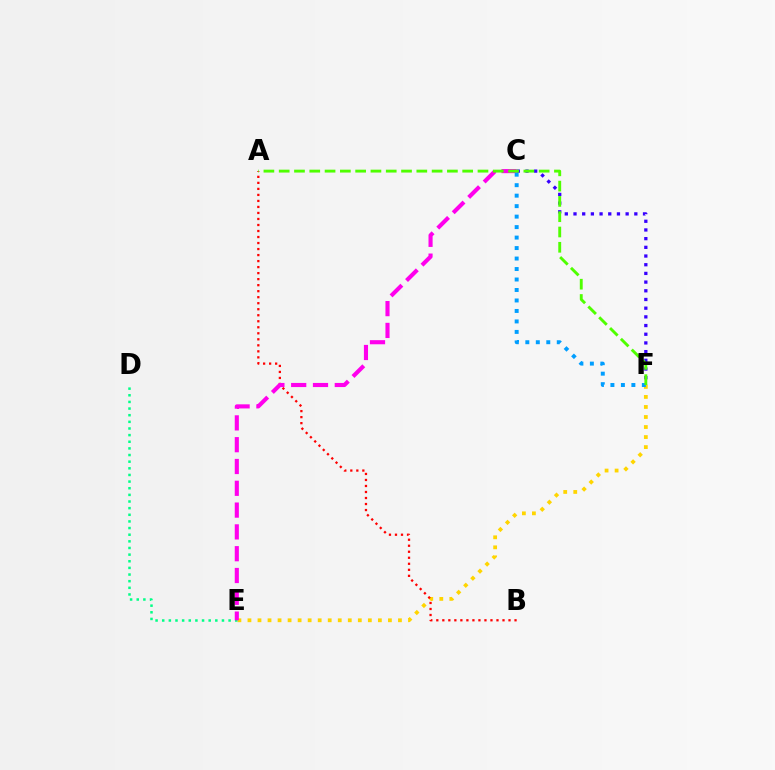{('E', 'F'): [{'color': '#ffd500', 'line_style': 'dotted', 'thickness': 2.73}], ('A', 'B'): [{'color': '#ff0000', 'line_style': 'dotted', 'thickness': 1.63}], ('D', 'E'): [{'color': '#00ff86', 'line_style': 'dotted', 'thickness': 1.8}], ('C', 'E'): [{'color': '#ff00ed', 'line_style': 'dashed', 'thickness': 2.96}], ('C', 'F'): [{'color': '#3700ff', 'line_style': 'dotted', 'thickness': 2.36}, {'color': '#009eff', 'line_style': 'dotted', 'thickness': 2.85}], ('A', 'F'): [{'color': '#4fff00', 'line_style': 'dashed', 'thickness': 2.08}]}